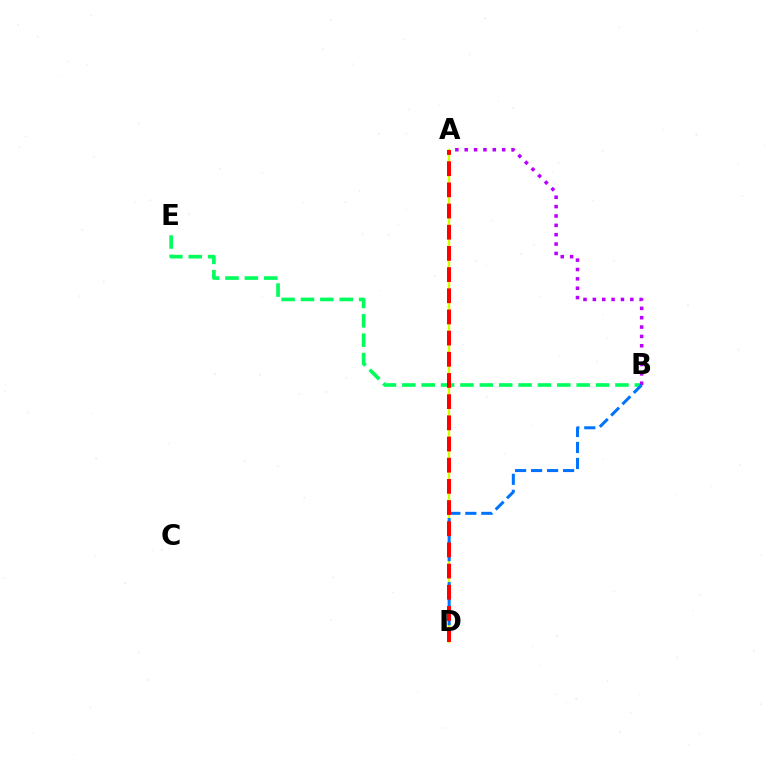{('A', 'D'): [{'color': '#d1ff00', 'line_style': 'solid', 'thickness': 1.7}, {'color': '#ff0000', 'line_style': 'dashed', 'thickness': 2.88}], ('B', 'E'): [{'color': '#00ff5c', 'line_style': 'dashed', 'thickness': 2.63}], ('A', 'B'): [{'color': '#b900ff', 'line_style': 'dotted', 'thickness': 2.54}], ('B', 'D'): [{'color': '#0074ff', 'line_style': 'dashed', 'thickness': 2.17}]}